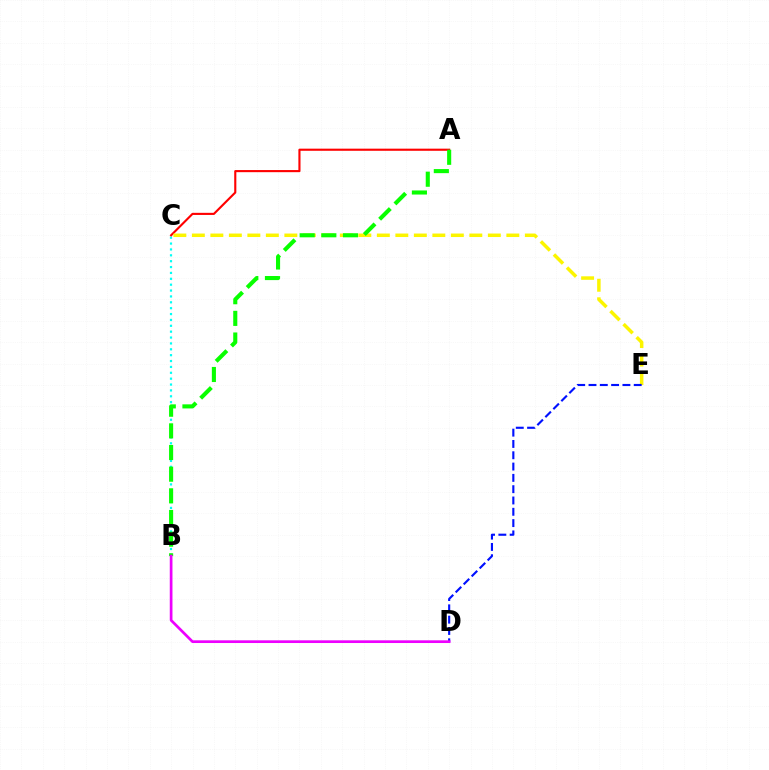{('B', 'C'): [{'color': '#00fff6', 'line_style': 'dotted', 'thickness': 1.6}], ('A', 'C'): [{'color': '#ff0000', 'line_style': 'solid', 'thickness': 1.53}], ('C', 'E'): [{'color': '#fcf500', 'line_style': 'dashed', 'thickness': 2.51}], ('A', 'B'): [{'color': '#08ff00', 'line_style': 'dashed', 'thickness': 2.94}], ('D', 'E'): [{'color': '#0010ff', 'line_style': 'dashed', 'thickness': 1.54}], ('B', 'D'): [{'color': '#ee00ff', 'line_style': 'solid', 'thickness': 1.95}]}